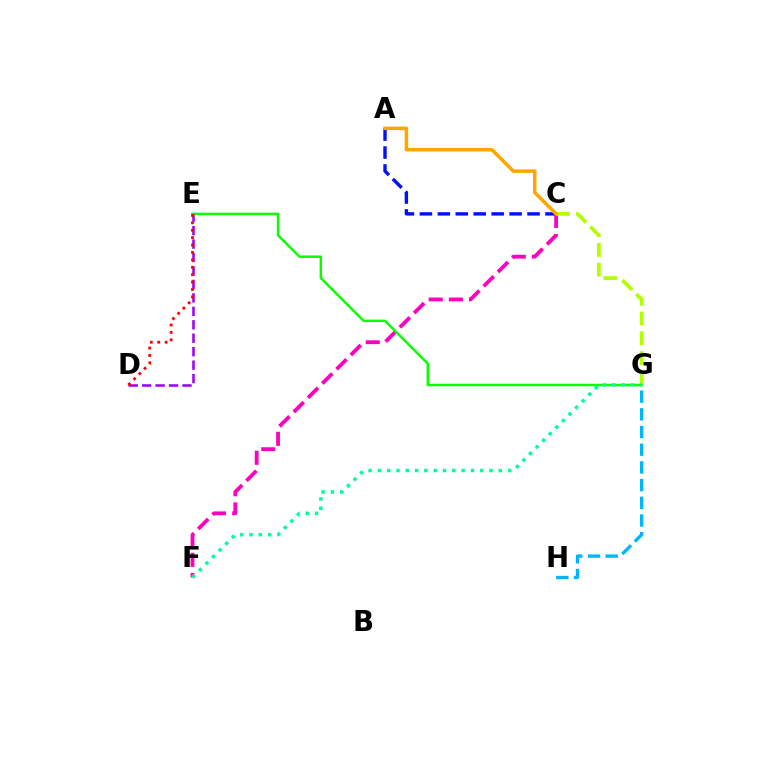{('C', 'F'): [{'color': '#ff00bd', 'line_style': 'dashed', 'thickness': 2.74}], ('G', 'H'): [{'color': '#00b5ff', 'line_style': 'dashed', 'thickness': 2.4}], ('C', 'G'): [{'color': '#b3ff00', 'line_style': 'dashed', 'thickness': 2.69}], ('E', 'G'): [{'color': '#08ff00', 'line_style': 'solid', 'thickness': 1.77}], ('F', 'G'): [{'color': '#00ff9d', 'line_style': 'dotted', 'thickness': 2.53}], ('A', 'C'): [{'color': '#0010ff', 'line_style': 'dashed', 'thickness': 2.44}, {'color': '#ffa500', 'line_style': 'solid', 'thickness': 2.52}], ('D', 'E'): [{'color': '#9b00ff', 'line_style': 'dashed', 'thickness': 1.83}, {'color': '#ff0000', 'line_style': 'dotted', 'thickness': 2.01}]}